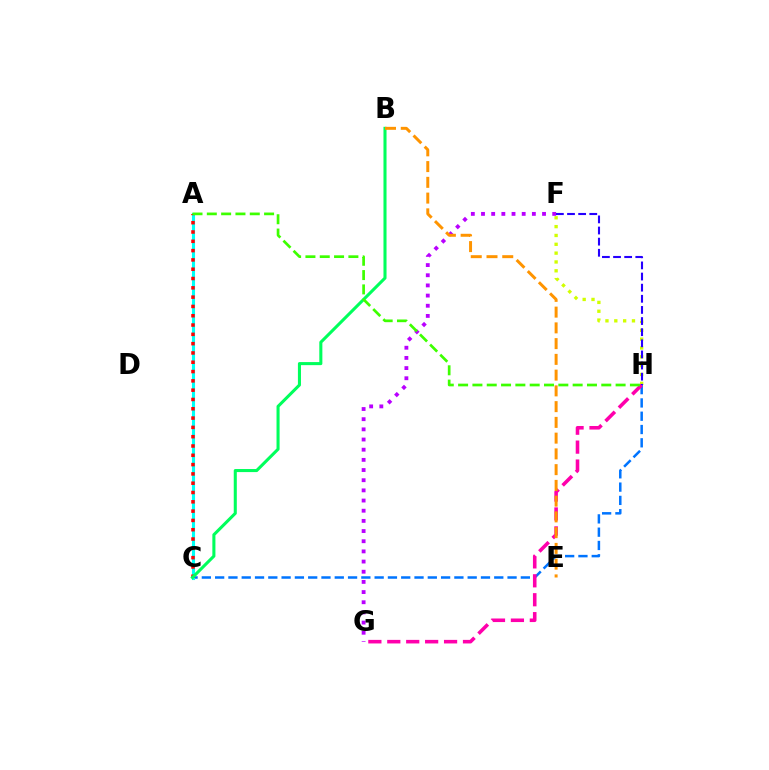{('C', 'H'): [{'color': '#0074ff', 'line_style': 'dashed', 'thickness': 1.81}], ('F', 'H'): [{'color': '#d1ff00', 'line_style': 'dotted', 'thickness': 2.4}, {'color': '#2500ff', 'line_style': 'dashed', 'thickness': 1.51}], ('G', 'H'): [{'color': '#ff00ac', 'line_style': 'dashed', 'thickness': 2.57}], ('F', 'G'): [{'color': '#b900ff', 'line_style': 'dotted', 'thickness': 2.76}], ('A', 'C'): [{'color': '#00fff6', 'line_style': 'solid', 'thickness': 2.23}, {'color': '#ff0000', 'line_style': 'dotted', 'thickness': 2.53}], ('B', 'C'): [{'color': '#00ff5c', 'line_style': 'solid', 'thickness': 2.21}], ('A', 'H'): [{'color': '#3dff00', 'line_style': 'dashed', 'thickness': 1.95}], ('B', 'E'): [{'color': '#ff9400', 'line_style': 'dashed', 'thickness': 2.14}]}